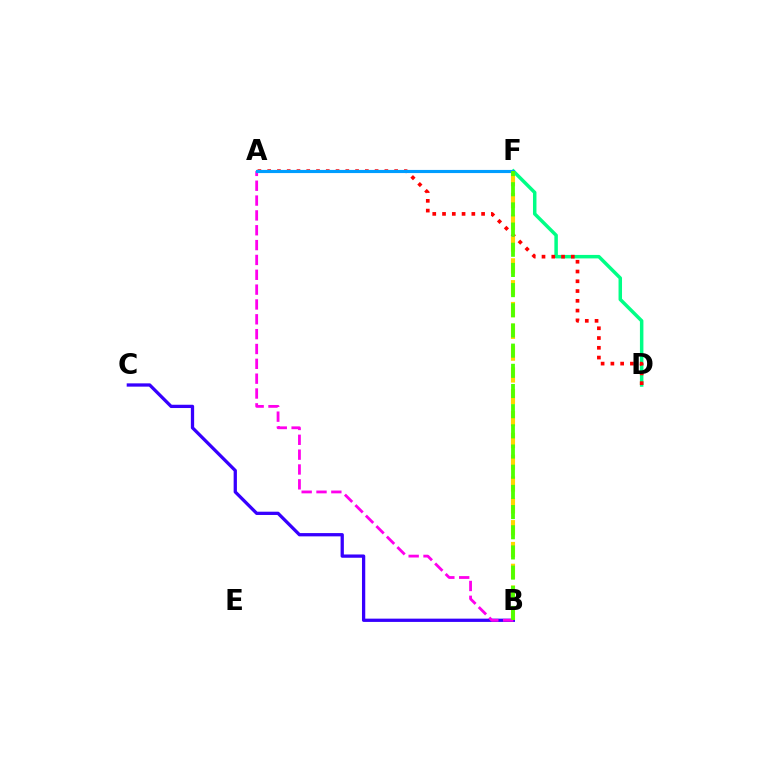{('D', 'F'): [{'color': '#00ff86', 'line_style': 'solid', 'thickness': 2.51}], ('B', 'C'): [{'color': '#3700ff', 'line_style': 'solid', 'thickness': 2.36}], ('A', 'D'): [{'color': '#ff0000', 'line_style': 'dotted', 'thickness': 2.65}], ('B', 'F'): [{'color': '#ffd500', 'line_style': 'dashed', 'thickness': 2.96}, {'color': '#4fff00', 'line_style': 'dashed', 'thickness': 2.74}], ('A', 'B'): [{'color': '#ff00ed', 'line_style': 'dashed', 'thickness': 2.02}], ('A', 'F'): [{'color': '#009eff', 'line_style': 'solid', 'thickness': 2.25}]}